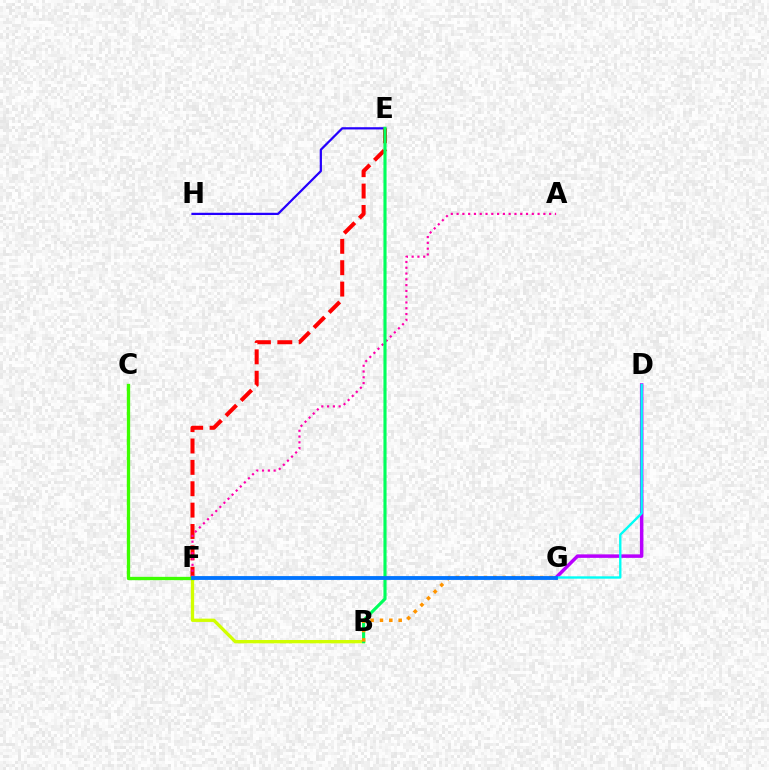{('E', 'H'): [{'color': '#2500ff', 'line_style': 'solid', 'thickness': 1.61}], ('E', 'F'): [{'color': '#ff0000', 'line_style': 'dashed', 'thickness': 2.9}], ('B', 'F'): [{'color': '#d1ff00', 'line_style': 'solid', 'thickness': 2.38}], ('A', 'F'): [{'color': '#ff00ac', 'line_style': 'dotted', 'thickness': 1.57}], ('D', 'G'): [{'color': '#b900ff', 'line_style': 'solid', 'thickness': 2.52}, {'color': '#00fff6', 'line_style': 'solid', 'thickness': 1.7}], ('C', 'F'): [{'color': '#3dff00', 'line_style': 'solid', 'thickness': 2.38}], ('B', 'E'): [{'color': '#00ff5c', 'line_style': 'solid', 'thickness': 2.25}], ('B', 'G'): [{'color': '#ff9400', 'line_style': 'dotted', 'thickness': 2.54}], ('F', 'G'): [{'color': '#0074ff', 'line_style': 'solid', 'thickness': 2.76}]}